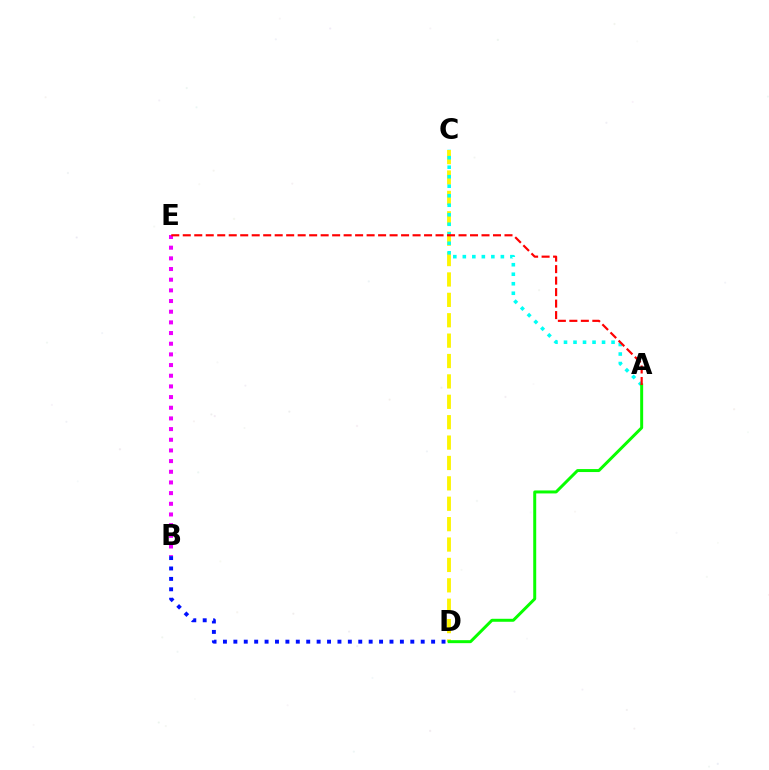{('C', 'D'): [{'color': '#fcf500', 'line_style': 'dashed', 'thickness': 2.77}], ('A', 'C'): [{'color': '#00fff6', 'line_style': 'dotted', 'thickness': 2.58}], ('A', 'D'): [{'color': '#08ff00', 'line_style': 'solid', 'thickness': 2.14}], ('B', 'E'): [{'color': '#ee00ff', 'line_style': 'dotted', 'thickness': 2.9}], ('A', 'E'): [{'color': '#ff0000', 'line_style': 'dashed', 'thickness': 1.56}], ('B', 'D'): [{'color': '#0010ff', 'line_style': 'dotted', 'thickness': 2.83}]}